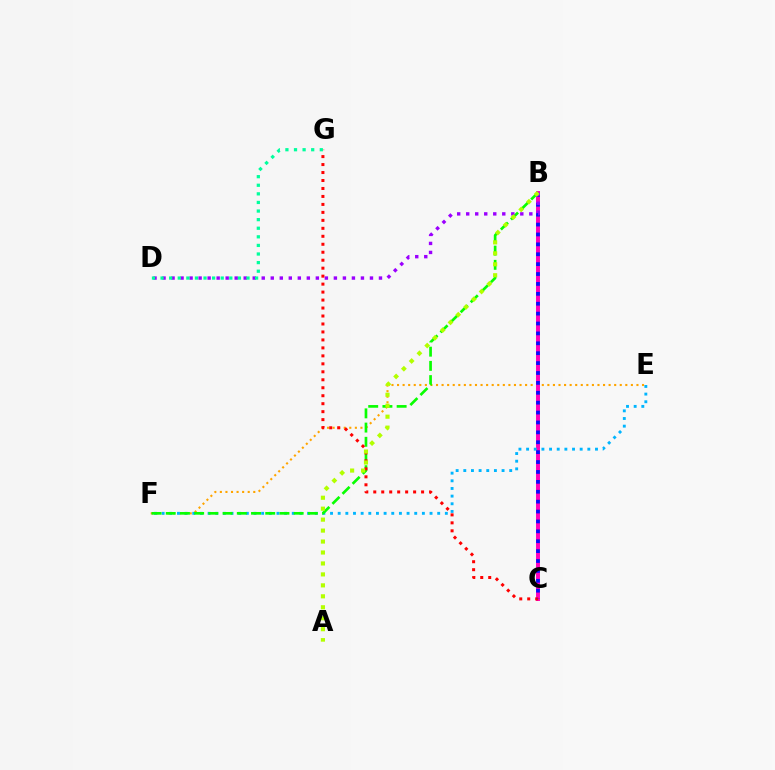{('E', 'F'): [{'color': '#ffa500', 'line_style': 'dotted', 'thickness': 1.51}, {'color': '#00b5ff', 'line_style': 'dotted', 'thickness': 2.08}], ('B', 'C'): [{'color': '#ff00bd', 'line_style': 'solid', 'thickness': 2.84}, {'color': '#0010ff', 'line_style': 'dotted', 'thickness': 2.69}], ('B', 'F'): [{'color': '#08ff00', 'line_style': 'dashed', 'thickness': 1.93}], ('C', 'G'): [{'color': '#ff0000', 'line_style': 'dotted', 'thickness': 2.17}], ('B', 'D'): [{'color': '#9b00ff', 'line_style': 'dotted', 'thickness': 2.45}], ('A', 'B'): [{'color': '#b3ff00', 'line_style': 'dotted', 'thickness': 2.98}], ('D', 'G'): [{'color': '#00ff9d', 'line_style': 'dotted', 'thickness': 2.33}]}